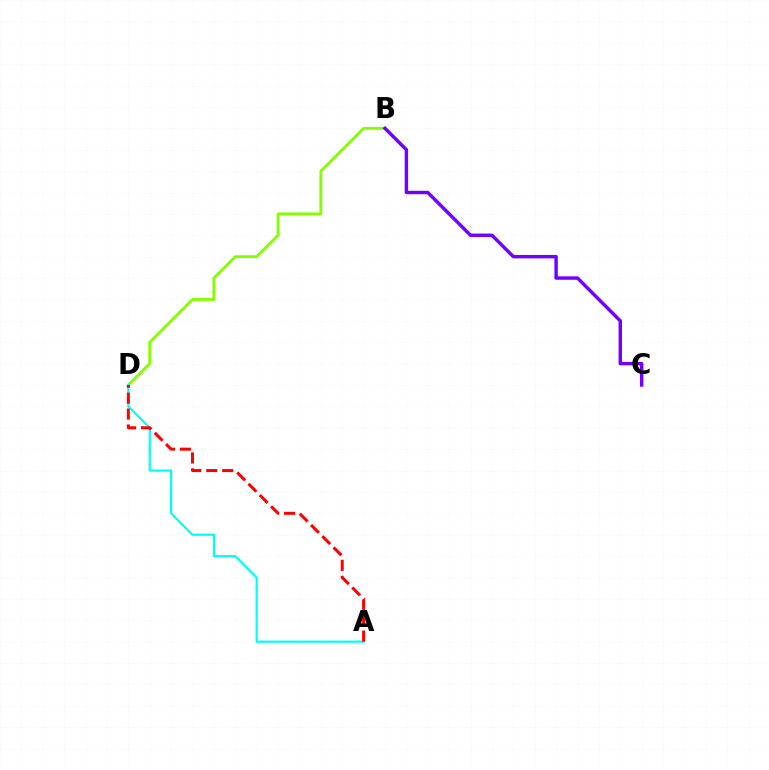{('B', 'D'): [{'color': '#84ff00', 'line_style': 'solid', 'thickness': 2.05}], ('A', 'D'): [{'color': '#00fff6', 'line_style': 'solid', 'thickness': 1.58}, {'color': '#ff0000', 'line_style': 'dashed', 'thickness': 2.16}], ('B', 'C'): [{'color': '#7200ff', 'line_style': 'solid', 'thickness': 2.47}]}